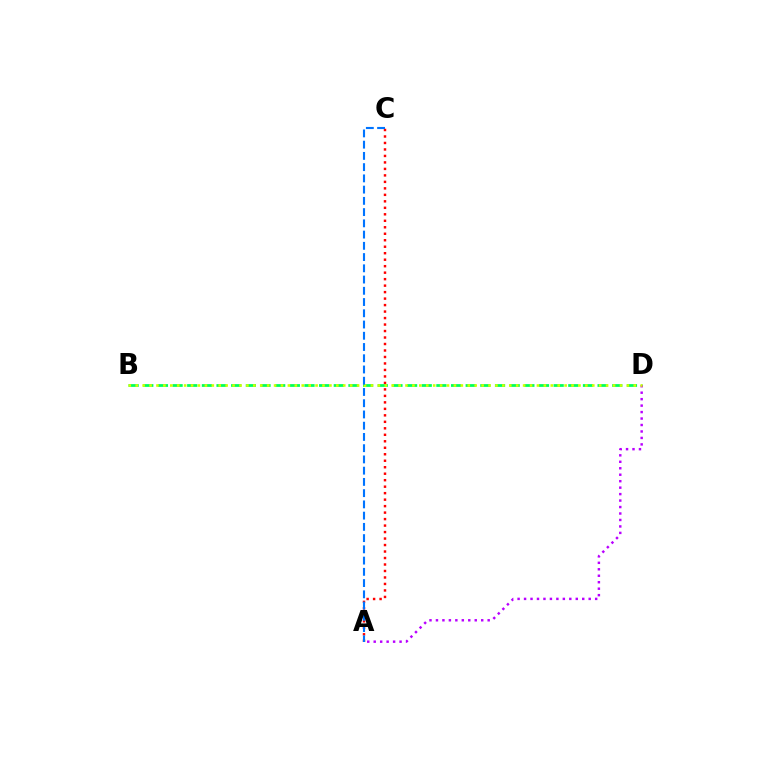{('A', 'C'): [{'color': '#ff0000', 'line_style': 'dotted', 'thickness': 1.76}, {'color': '#0074ff', 'line_style': 'dashed', 'thickness': 1.53}], ('B', 'D'): [{'color': '#00ff5c', 'line_style': 'dashed', 'thickness': 1.99}, {'color': '#d1ff00', 'line_style': 'dotted', 'thickness': 1.88}], ('A', 'D'): [{'color': '#b900ff', 'line_style': 'dotted', 'thickness': 1.76}]}